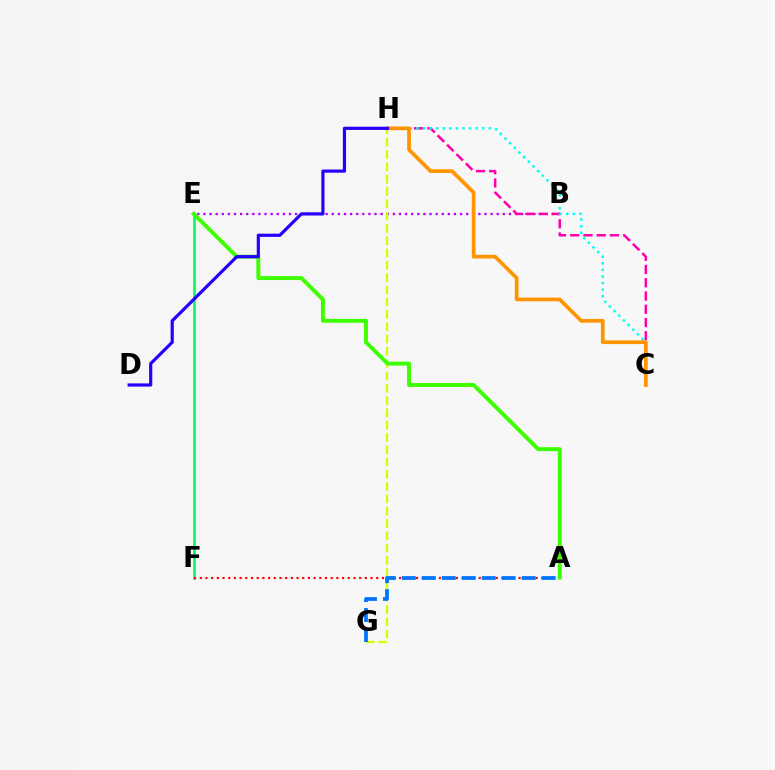{('B', 'E'): [{'color': '#b900ff', 'line_style': 'dotted', 'thickness': 1.66}], ('C', 'H'): [{'color': '#ff00ac', 'line_style': 'dashed', 'thickness': 1.8}, {'color': '#00fff6', 'line_style': 'dotted', 'thickness': 1.79}, {'color': '#ff9400', 'line_style': 'solid', 'thickness': 2.68}], ('G', 'H'): [{'color': '#d1ff00', 'line_style': 'dashed', 'thickness': 1.67}], ('E', 'F'): [{'color': '#00ff5c', 'line_style': 'solid', 'thickness': 1.94}], ('A', 'F'): [{'color': '#ff0000', 'line_style': 'dotted', 'thickness': 1.55}], ('A', 'G'): [{'color': '#0074ff', 'line_style': 'dashed', 'thickness': 2.71}], ('A', 'E'): [{'color': '#3dff00', 'line_style': 'solid', 'thickness': 2.84}], ('D', 'H'): [{'color': '#2500ff', 'line_style': 'solid', 'thickness': 2.3}]}